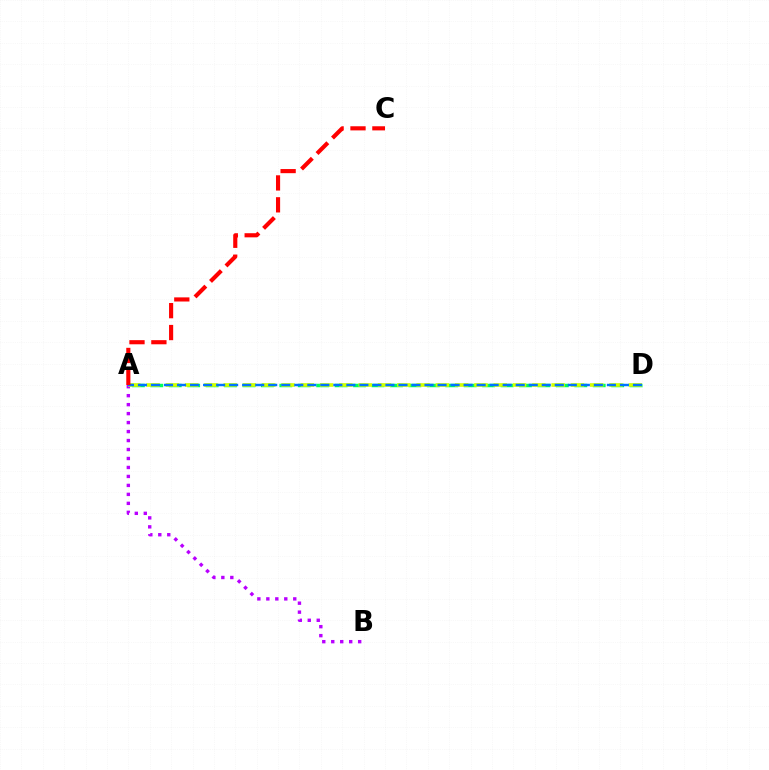{('A', 'B'): [{'color': '#b900ff', 'line_style': 'dotted', 'thickness': 2.44}], ('A', 'D'): [{'color': '#00ff5c', 'line_style': 'dashed', 'thickness': 2.5}, {'color': '#d1ff00', 'line_style': 'dashed', 'thickness': 2.62}, {'color': '#0074ff', 'line_style': 'dashed', 'thickness': 1.77}], ('A', 'C'): [{'color': '#ff0000', 'line_style': 'dashed', 'thickness': 2.97}]}